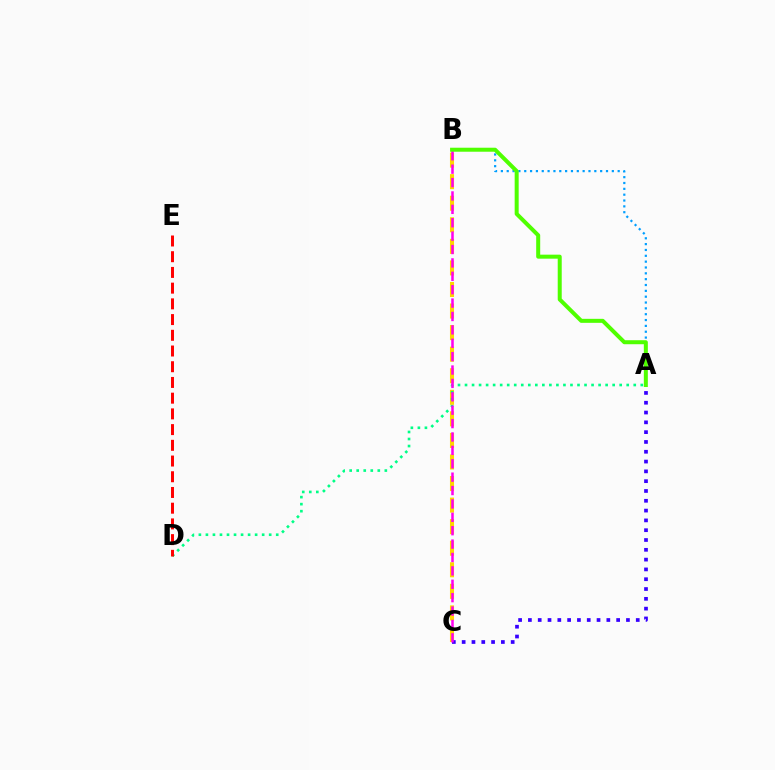{('B', 'C'): [{'color': '#ffd500', 'line_style': 'dashed', 'thickness': 2.93}, {'color': '#ff00ed', 'line_style': 'dashed', 'thickness': 1.82}], ('A', 'D'): [{'color': '#00ff86', 'line_style': 'dotted', 'thickness': 1.91}], ('A', 'B'): [{'color': '#009eff', 'line_style': 'dotted', 'thickness': 1.59}, {'color': '#4fff00', 'line_style': 'solid', 'thickness': 2.88}], ('A', 'C'): [{'color': '#3700ff', 'line_style': 'dotted', 'thickness': 2.66}], ('D', 'E'): [{'color': '#ff0000', 'line_style': 'dashed', 'thickness': 2.14}]}